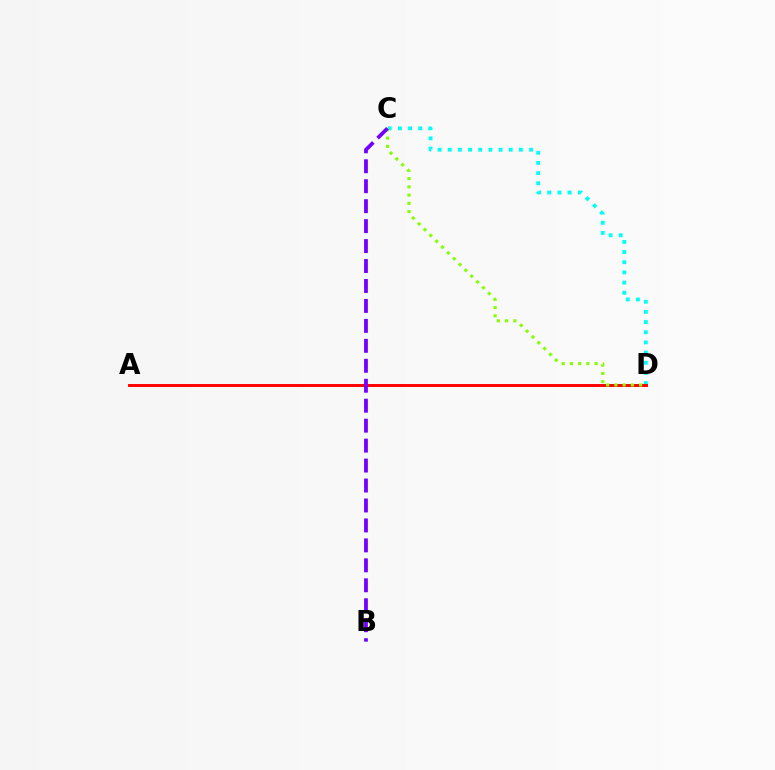{('C', 'D'): [{'color': '#00fff6', 'line_style': 'dotted', 'thickness': 2.76}, {'color': '#84ff00', 'line_style': 'dotted', 'thickness': 2.24}], ('A', 'D'): [{'color': '#ff0000', 'line_style': 'solid', 'thickness': 2.1}], ('B', 'C'): [{'color': '#7200ff', 'line_style': 'dashed', 'thickness': 2.71}]}